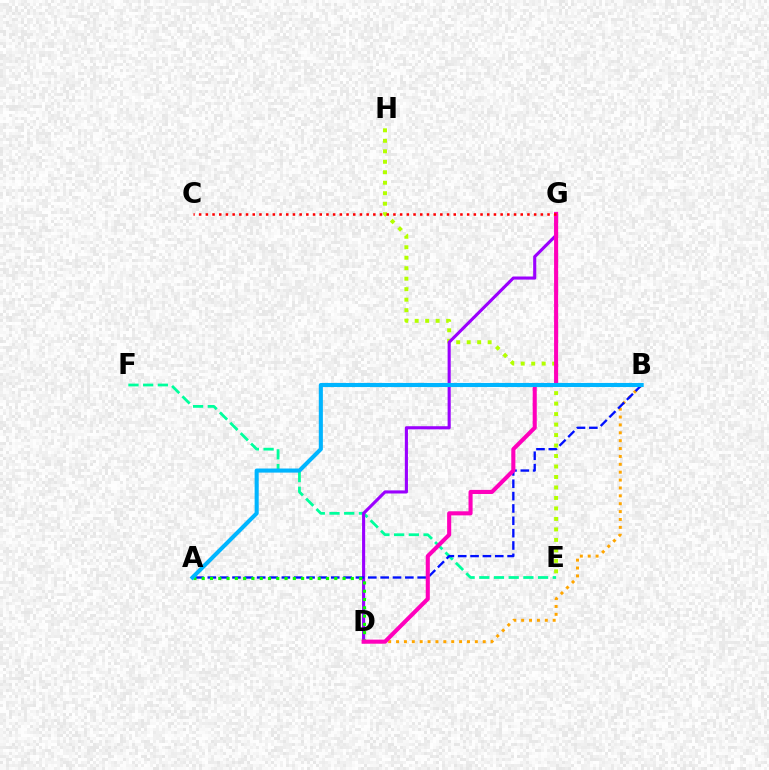{('E', 'H'): [{'color': '#b3ff00', 'line_style': 'dotted', 'thickness': 2.85}], ('B', 'D'): [{'color': '#ffa500', 'line_style': 'dotted', 'thickness': 2.14}], ('E', 'F'): [{'color': '#00ff9d', 'line_style': 'dashed', 'thickness': 2.0}], ('D', 'G'): [{'color': '#9b00ff', 'line_style': 'solid', 'thickness': 2.24}, {'color': '#ff00bd', 'line_style': 'solid', 'thickness': 2.94}], ('A', 'B'): [{'color': '#0010ff', 'line_style': 'dashed', 'thickness': 1.68}, {'color': '#00b5ff', 'line_style': 'solid', 'thickness': 2.94}], ('A', 'D'): [{'color': '#08ff00', 'line_style': 'dotted', 'thickness': 2.25}], ('C', 'G'): [{'color': '#ff0000', 'line_style': 'dotted', 'thickness': 1.82}]}